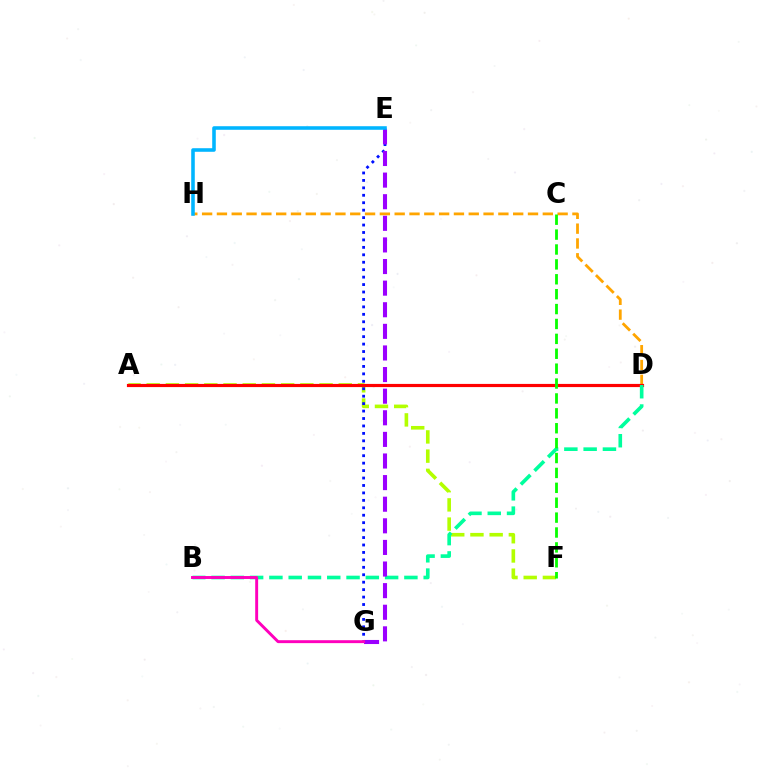{('D', 'H'): [{'color': '#ffa500', 'line_style': 'dashed', 'thickness': 2.01}], ('A', 'F'): [{'color': '#b3ff00', 'line_style': 'dashed', 'thickness': 2.61}], ('E', 'G'): [{'color': '#0010ff', 'line_style': 'dotted', 'thickness': 2.02}, {'color': '#9b00ff', 'line_style': 'dashed', 'thickness': 2.94}], ('A', 'D'): [{'color': '#ff0000', 'line_style': 'solid', 'thickness': 2.29}], ('B', 'D'): [{'color': '#00ff9d', 'line_style': 'dashed', 'thickness': 2.62}], ('C', 'F'): [{'color': '#08ff00', 'line_style': 'dashed', 'thickness': 2.02}], ('B', 'G'): [{'color': '#ff00bd', 'line_style': 'solid', 'thickness': 2.11}], ('E', 'H'): [{'color': '#00b5ff', 'line_style': 'solid', 'thickness': 2.57}]}